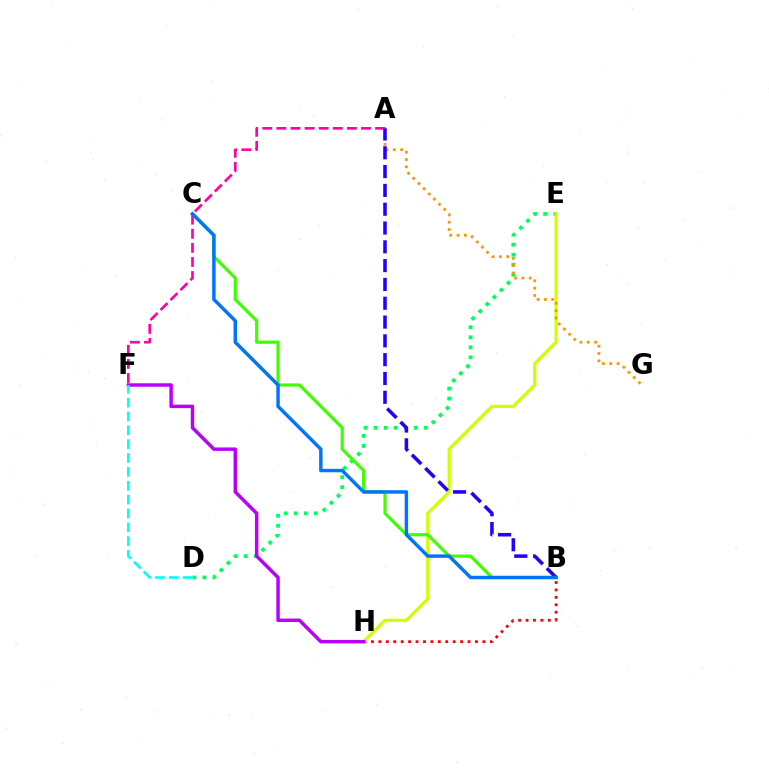{('B', 'H'): [{'color': '#ff0000', 'line_style': 'dotted', 'thickness': 2.02}], ('D', 'E'): [{'color': '#00ff5c', 'line_style': 'dotted', 'thickness': 2.72}], ('E', 'H'): [{'color': '#d1ff00', 'line_style': 'solid', 'thickness': 2.3}], ('B', 'C'): [{'color': '#3dff00', 'line_style': 'solid', 'thickness': 2.27}, {'color': '#0074ff', 'line_style': 'solid', 'thickness': 2.48}], ('F', 'H'): [{'color': '#b900ff', 'line_style': 'solid', 'thickness': 2.5}], ('A', 'G'): [{'color': '#ff9400', 'line_style': 'dotted', 'thickness': 1.99}], ('A', 'F'): [{'color': '#ff00ac', 'line_style': 'dashed', 'thickness': 1.92}], ('A', 'B'): [{'color': '#2500ff', 'line_style': 'dashed', 'thickness': 2.56}], ('D', 'F'): [{'color': '#00fff6', 'line_style': 'dashed', 'thickness': 1.88}]}